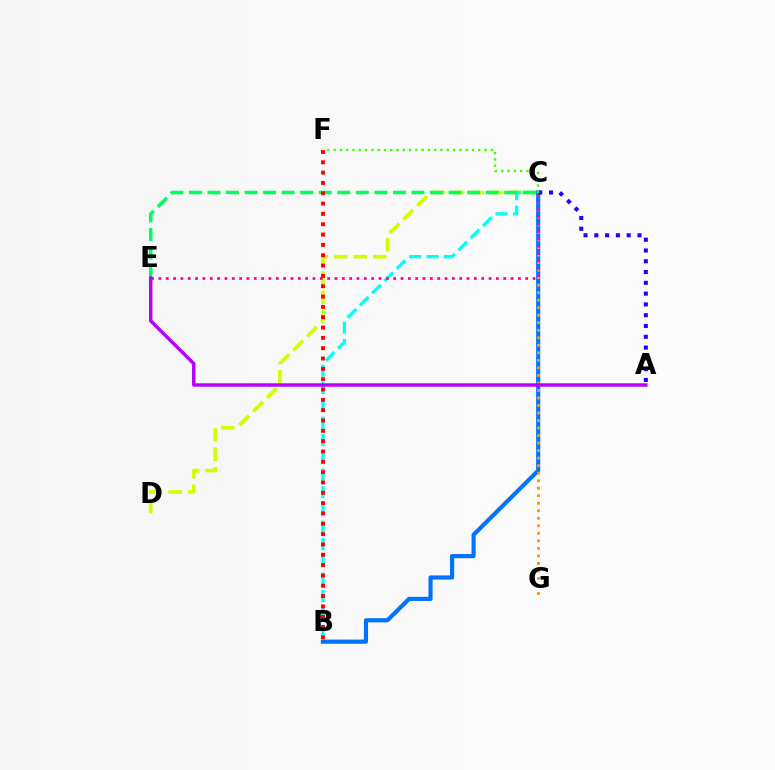{('C', 'D'): [{'color': '#d1ff00', 'line_style': 'dashed', 'thickness': 2.65}], ('B', 'C'): [{'color': '#00fff6', 'line_style': 'dashed', 'thickness': 2.35}, {'color': '#0074ff', 'line_style': 'solid', 'thickness': 3.0}], ('C', 'E'): [{'color': '#00ff5c', 'line_style': 'dashed', 'thickness': 2.52}, {'color': '#ff00ac', 'line_style': 'dotted', 'thickness': 1.99}], ('C', 'G'): [{'color': '#ff9400', 'line_style': 'dotted', 'thickness': 2.04}], ('A', 'E'): [{'color': '#b900ff', 'line_style': 'solid', 'thickness': 2.48}], ('A', 'C'): [{'color': '#2500ff', 'line_style': 'dotted', 'thickness': 2.93}], ('B', 'F'): [{'color': '#ff0000', 'line_style': 'dotted', 'thickness': 2.81}], ('C', 'F'): [{'color': '#3dff00', 'line_style': 'dotted', 'thickness': 1.71}]}